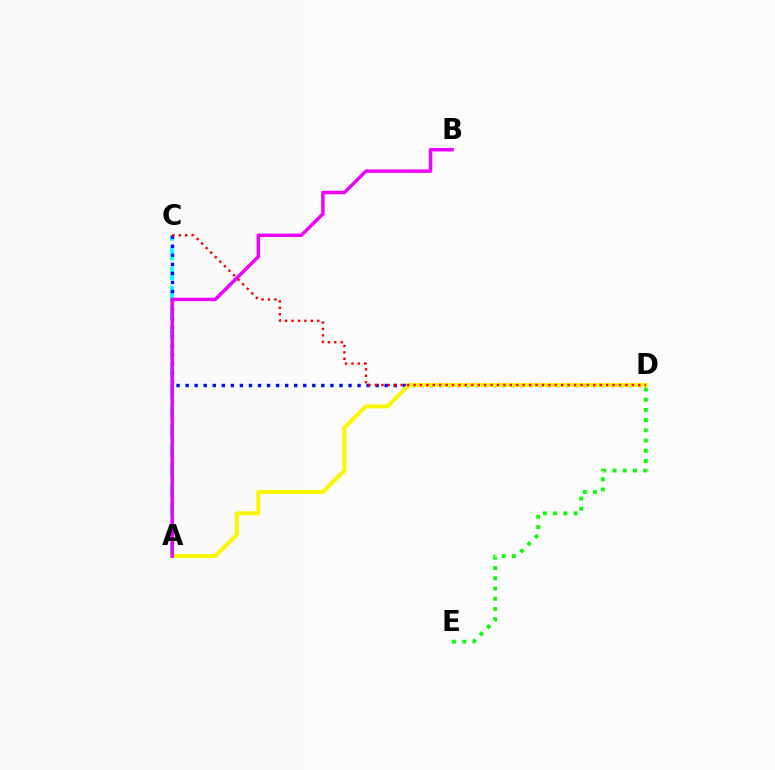{('A', 'C'): [{'color': '#00fff6', 'line_style': 'dashed', 'thickness': 2.68}], ('C', 'D'): [{'color': '#0010ff', 'line_style': 'dotted', 'thickness': 2.46}, {'color': '#ff0000', 'line_style': 'dotted', 'thickness': 1.74}], ('D', 'E'): [{'color': '#08ff00', 'line_style': 'dotted', 'thickness': 2.78}], ('A', 'D'): [{'color': '#fcf500', 'line_style': 'solid', 'thickness': 2.89}], ('A', 'B'): [{'color': '#ee00ff', 'line_style': 'solid', 'thickness': 2.51}]}